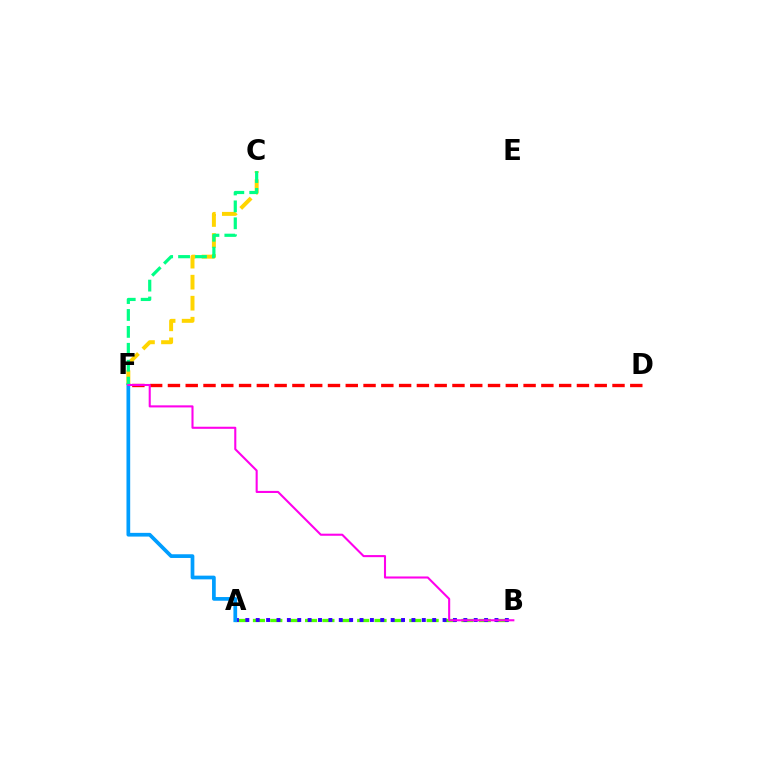{('D', 'F'): [{'color': '#ff0000', 'line_style': 'dashed', 'thickness': 2.42}], ('A', 'B'): [{'color': '#4fff00', 'line_style': 'dashed', 'thickness': 2.36}, {'color': '#3700ff', 'line_style': 'dotted', 'thickness': 2.82}], ('C', 'F'): [{'color': '#ffd500', 'line_style': 'dashed', 'thickness': 2.86}, {'color': '#00ff86', 'line_style': 'dashed', 'thickness': 2.3}], ('A', 'F'): [{'color': '#009eff', 'line_style': 'solid', 'thickness': 2.68}], ('B', 'F'): [{'color': '#ff00ed', 'line_style': 'solid', 'thickness': 1.5}]}